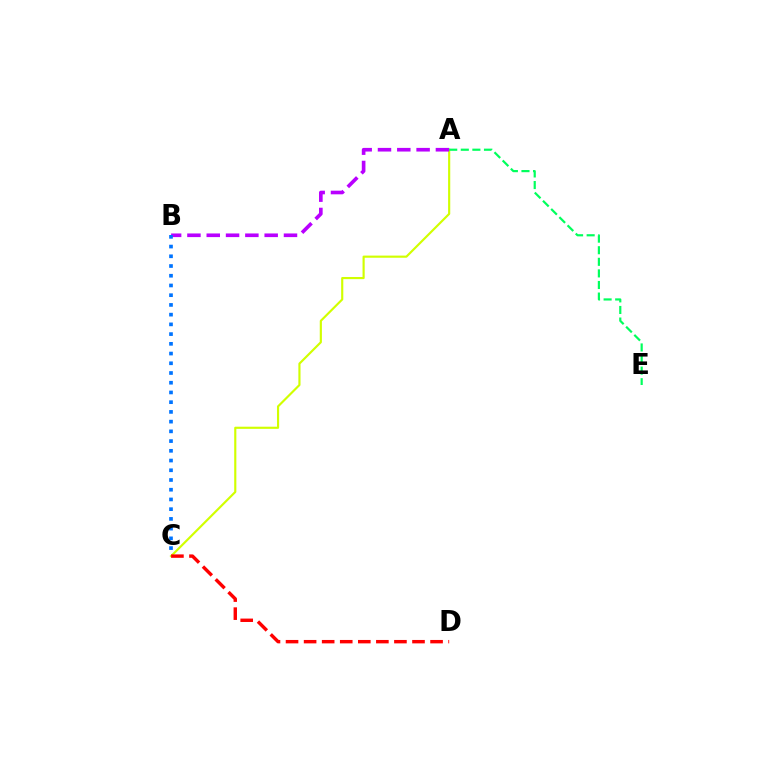{('A', 'C'): [{'color': '#d1ff00', 'line_style': 'solid', 'thickness': 1.55}], ('A', 'B'): [{'color': '#b900ff', 'line_style': 'dashed', 'thickness': 2.62}], ('B', 'C'): [{'color': '#0074ff', 'line_style': 'dotted', 'thickness': 2.64}], ('C', 'D'): [{'color': '#ff0000', 'line_style': 'dashed', 'thickness': 2.45}], ('A', 'E'): [{'color': '#00ff5c', 'line_style': 'dashed', 'thickness': 1.57}]}